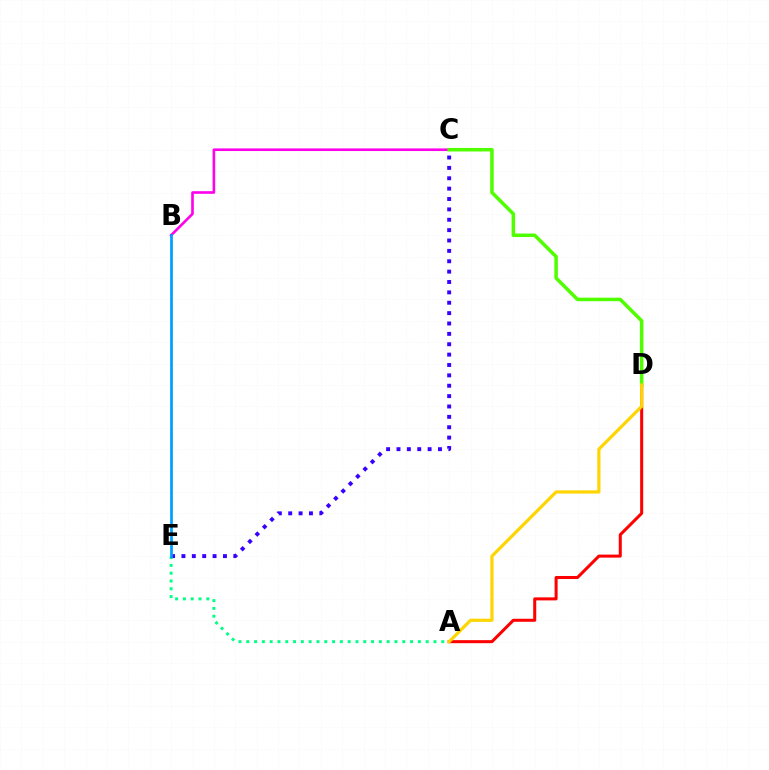{('B', 'C'): [{'color': '#ff00ed', 'line_style': 'solid', 'thickness': 1.89}], ('A', 'E'): [{'color': '#00ff86', 'line_style': 'dotted', 'thickness': 2.12}], ('C', 'E'): [{'color': '#3700ff', 'line_style': 'dotted', 'thickness': 2.82}], ('A', 'D'): [{'color': '#ff0000', 'line_style': 'solid', 'thickness': 2.18}, {'color': '#ffd500', 'line_style': 'solid', 'thickness': 2.28}], ('C', 'D'): [{'color': '#4fff00', 'line_style': 'solid', 'thickness': 2.53}], ('B', 'E'): [{'color': '#009eff', 'line_style': 'solid', 'thickness': 1.96}]}